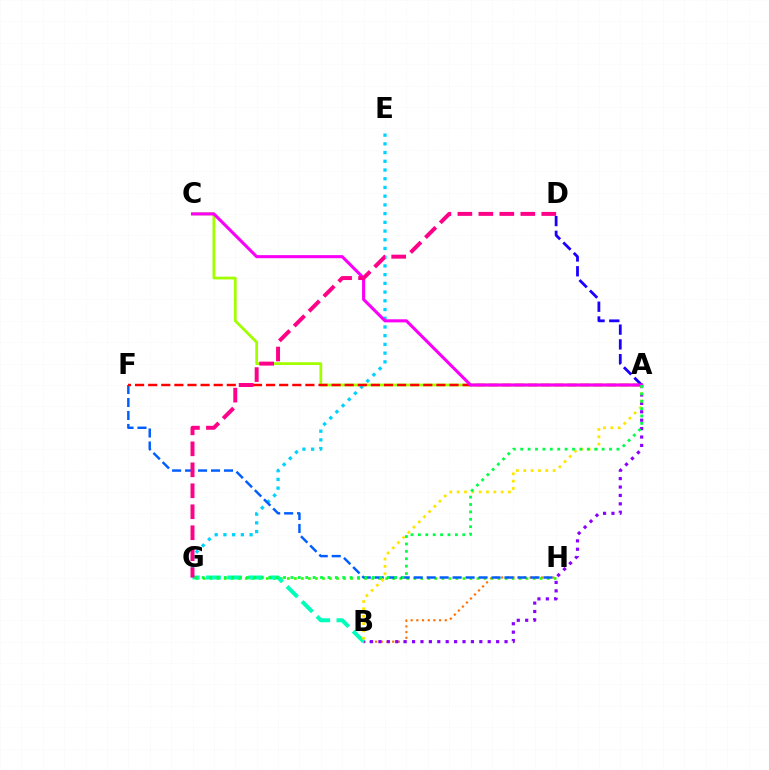{('B', 'H'): [{'color': '#ff7000', 'line_style': 'dotted', 'thickness': 1.55}], ('A', 'C'): [{'color': '#a2ff00', 'line_style': 'solid', 'thickness': 2.0}, {'color': '#fa00f9', 'line_style': 'solid', 'thickness': 2.23}], ('A', 'B'): [{'color': '#8a00ff', 'line_style': 'dotted', 'thickness': 2.28}, {'color': '#ffe600', 'line_style': 'dotted', 'thickness': 1.99}], ('G', 'H'): [{'color': '#31ff00', 'line_style': 'dotted', 'thickness': 1.91}], ('B', 'G'): [{'color': '#00ffbb', 'line_style': 'dashed', 'thickness': 2.88}], ('E', 'G'): [{'color': '#00d3ff', 'line_style': 'dotted', 'thickness': 2.37}], ('F', 'H'): [{'color': '#005dff', 'line_style': 'dashed', 'thickness': 1.76}], ('A', 'F'): [{'color': '#ff0000', 'line_style': 'dashed', 'thickness': 1.78}], ('A', 'D'): [{'color': '#1900ff', 'line_style': 'dashed', 'thickness': 2.01}], ('A', 'G'): [{'color': '#00ff45', 'line_style': 'dotted', 'thickness': 2.01}], ('D', 'G'): [{'color': '#ff0088', 'line_style': 'dashed', 'thickness': 2.85}]}